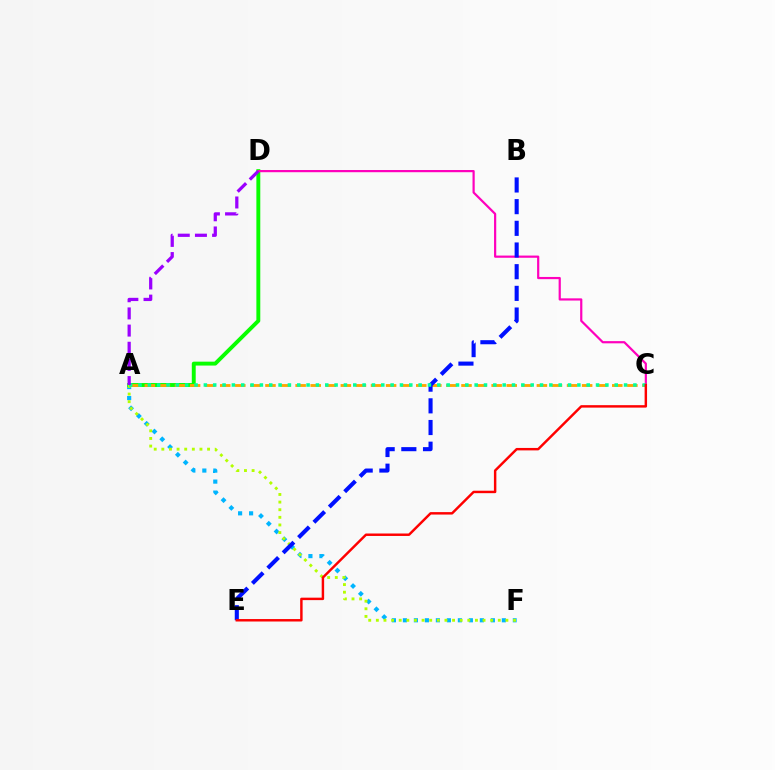{('A', 'F'): [{'color': '#00b5ff', 'line_style': 'dotted', 'thickness': 2.99}, {'color': '#b3ff00', 'line_style': 'dotted', 'thickness': 2.07}], ('A', 'D'): [{'color': '#08ff00', 'line_style': 'solid', 'thickness': 2.81}, {'color': '#9b00ff', 'line_style': 'dashed', 'thickness': 2.33}], ('C', 'D'): [{'color': '#ff00bd', 'line_style': 'solid', 'thickness': 1.58}], ('A', 'C'): [{'color': '#ffa500', 'line_style': 'dashed', 'thickness': 2.05}, {'color': '#00ff9d', 'line_style': 'dotted', 'thickness': 2.54}], ('B', 'E'): [{'color': '#0010ff', 'line_style': 'dashed', 'thickness': 2.95}], ('C', 'E'): [{'color': '#ff0000', 'line_style': 'solid', 'thickness': 1.76}]}